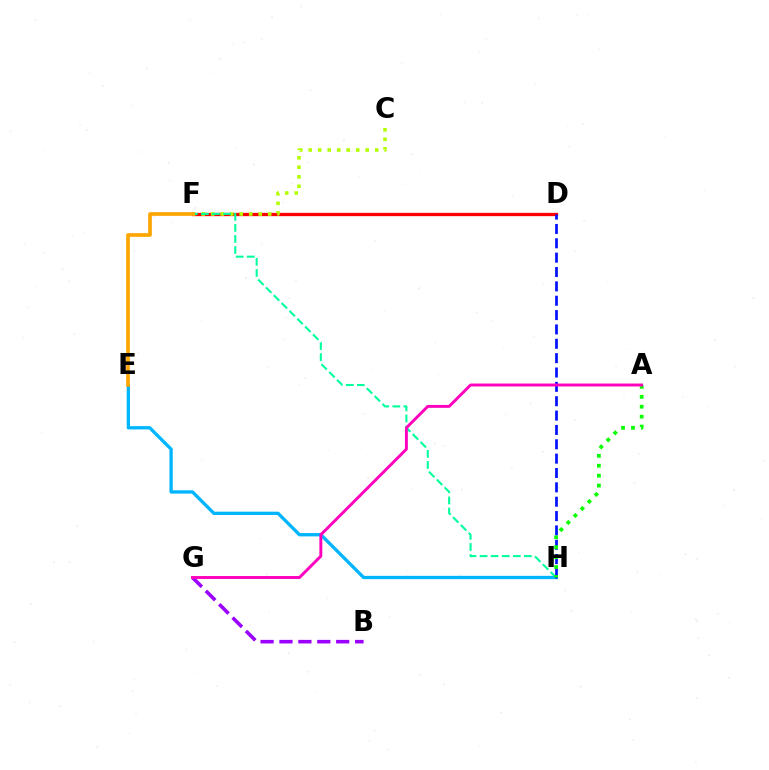{('D', 'F'): [{'color': '#ff0000', 'line_style': 'solid', 'thickness': 2.36}], ('C', 'F'): [{'color': '#b3ff00', 'line_style': 'dotted', 'thickness': 2.58}], ('F', 'H'): [{'color': '#00ff9d', 'line_style': 'dashed', 'thickness': 1.5}], ('E', 'H'): [{'color': '#00b5ff', 'line_style': 'solid', 'thickness': 2.39}], ('B', 'G'): [{'color': '#9b00ff', 'line_style': 'dashed', 'thickness': 2.57}], ('D', 'H'): [{'color': '#0010ff', 'line_style': 'dashed', 'thickness': 1.95}], ('E', 'F'): [{'color': '#ffa500', 'line_style': 'solid', 'thickness': 2.65}], ('A', 'H'): [{'color': '#08ff00', 'line_style': 'dotted', 'thickness': 2.7}], ('A', 'G'): [{'color': '#ff00bd', 'line_style': 'solid', 'thickness': 2.1}]}